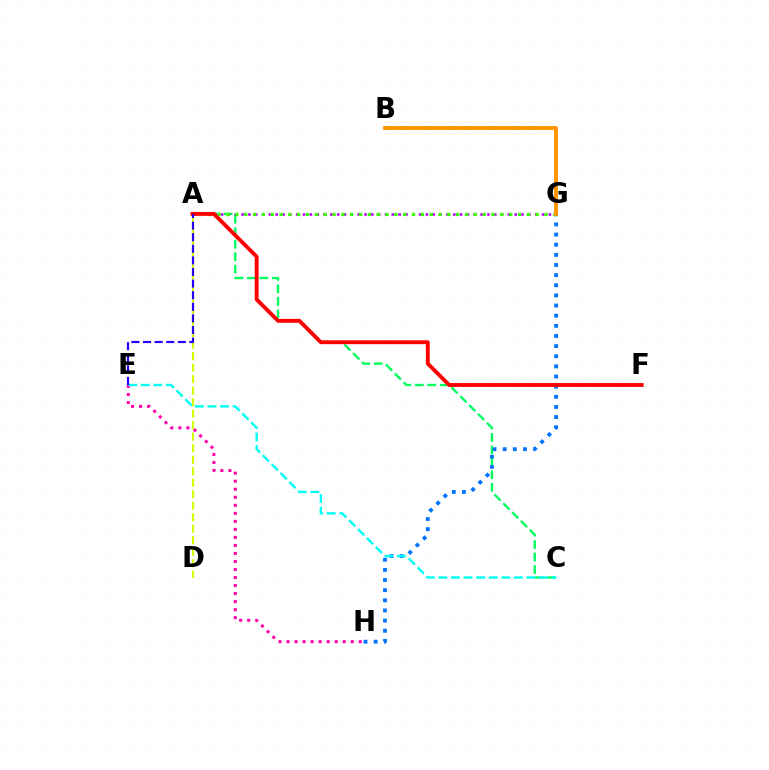{('E', 'H'): [{'color': '#ff00ac', 'line_style': 'dotted', 'thickness': 2.18}], ('A', 'C'): [{'color': '#00ff5c', 'line_style': 'dashed', 'thickness': 1.7}], ('G', 'H'): [{'color': '#0074ff', 'line_style': 'dotted', 'thickness': 2.76}], ('A', 'D'): [{'color': '#d1ff00', 'line_style': 'dashed', 'thickness': 1.56}], ('A', 'G'): [{'color': '#b900ff', 'line_style': 'dotted', 'thickness': 1.86}, {'color': '#3dff00', 'line_style': 'dotted', 'thickness': 2.4}], ('C', 'E'): [{'color': '#00fff6', 'line_style': 'dashed', 'thickness': 1.71}], ('A', 'F'): [{'color': '#ff0000', 'line_style': 'solid', 'thickness': 2.79}], ('A', 'E'): [{'color': '#2500ff', 'line_style': 'dashed', 'thickness': 1.58}], ('B', 'G'): [{'color': '#ff9400', 'line_style': 'solid', 'thickness': 2.79}]}